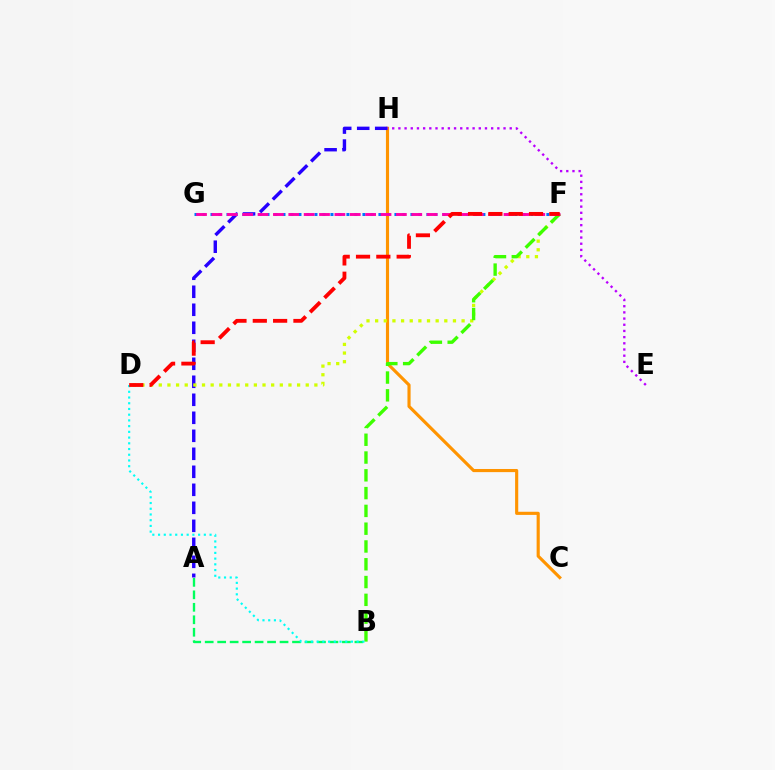{('C', 'H'): [{'color': '#ff9400', 'line_style': 'solid', 'thickness': 2.26}], ('A', 'H'): [{'color': '#2500ff', 'line_style': 'dashed', 'thickness': 2.45}], ('D', 'F'): [{'color': '#d1ff00', 'line_style': 'dotted', 'thickness': 2.35}, {'color': '#ff0000', 'line_style': 'dashed', 'thickness': 2.76}], ('F', 'G'): [{'color': '#0074ff', 'line_style': 'dotted', 'thickness': 2.17}, {'color': '#ff00ac', 'line_style': 'dashed', 'thickness': 2.09}], ('B', 'F'): [{'color': '#3dff00', 'line_style': 'dashed', 'thickness': 2.42}], ('A', 'B'): [{'color': '#00ff5c', 'line_style': 'dashed', 'thickness': 1.69}], ('B', 'D'): [{'color': '#00fff6', 'line_style': 'dotted', 'thickness': 1.55}], ('E', 'H'): [{'color': '#b900ff', 'line_style': 'dotted', 'thickness': 1.68}]}